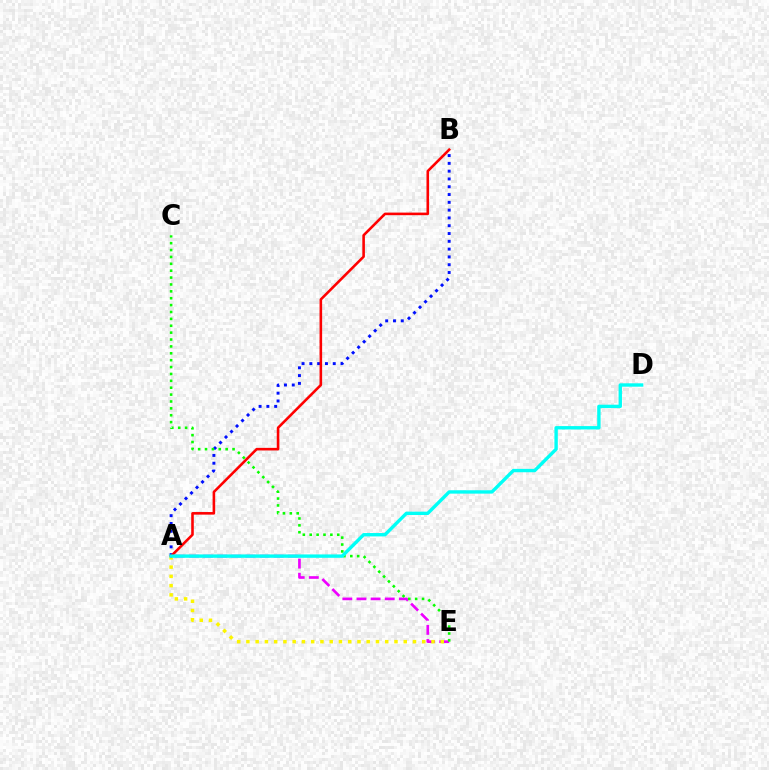{('A', 'E'): [{'color': '#ee00ff', 'line_style': 'dashed', 'thickness': 1.92}, {'color': '#fcf500', 'line_style': 'dotted', 'thickness': 2.51}], ('A', 'B'): [{'color': '#0010ff', 'line_style': 'dotted', 'thickness': 2.12}, {'color': '#ff0000', 'line_style': 'solid', 'thickness': 1.86}], ('C', 'E'): [{'color': '#08ff00', 'line_style': 'dotted', 'thickness': 1.87}], ('A', 'D'): [{'color': '#00fff6', 'line_style': 'solid', 'thickness': 2.43}]}